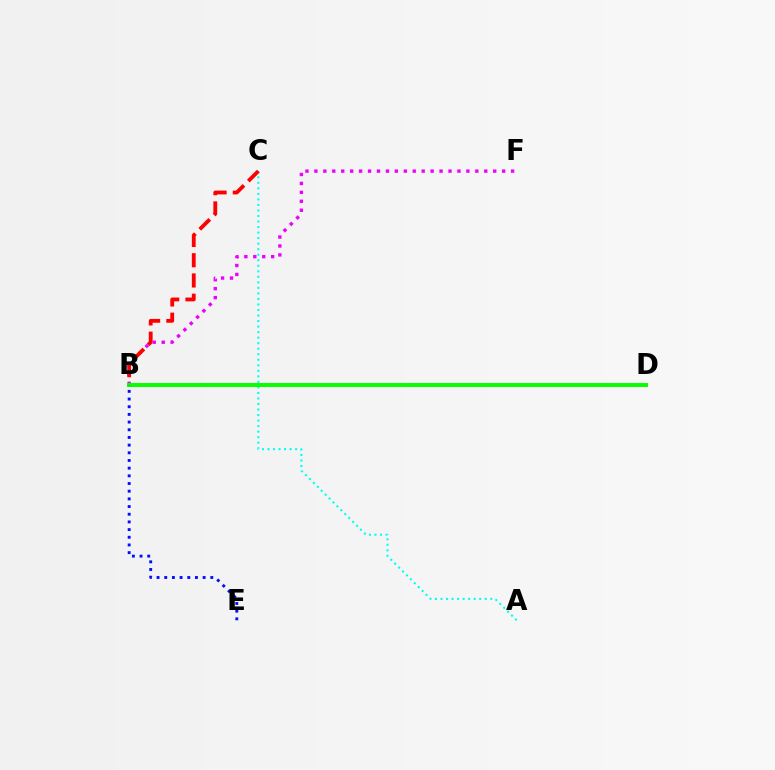{('A', 'C'): [{'color': '#00fff6', 'line_style': 'dotted', 'thickness': 1.5}], ('B', 'D'): [{'color': '#fcf500', 'line_style': 'dotted', 'thickness': 1.61}, {'color': '#08ff00', 'line_style': 'solid', 'thickness': 2.85}], ('B', 'F'): [{'color': '#ee00ff', 'line_style': 'dotted', 'thickness': 2.43}], ('B', 'C'): [{'color': '#ff0000', 'line_style': 'dashed', 'thickness': 2.75}], ('B', 'E'): [{'color': '#0010ff', 'line_style': 'dotted', 'thickness': 2.09}]}